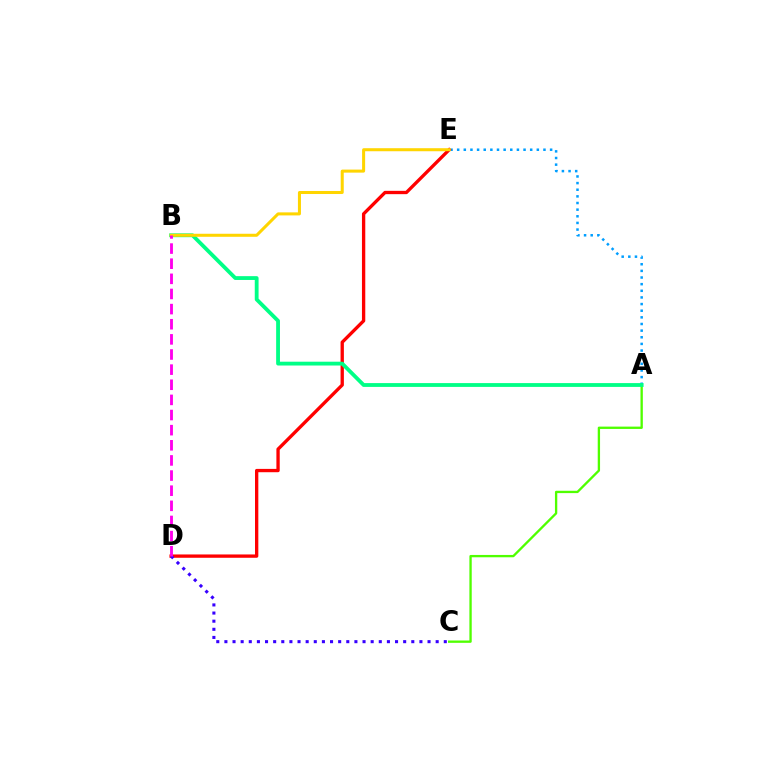{('A', 'C'): [{'color': '#4fff00', 'line_style': 'solid', 'thickness': 1.68}], ('A', 'E'): [{'color': '#009eff', 'line_style': 'dotted', 'thickness': 1.8}], ('D', 'E'): [{'color': '#ff0000', 'line_style': 'solid', 'thickness': 2.39}], ('A', 'B'): [{'color': '#00ff86', 'line_style': 'solid', 'thickness': 2.75}], ('B', 'E'): [{'color': '#ffd500', 'line_style': 'solid', 'thickness': 2.18}], ('C', 'D'): [{'color': '#3700ff', 'line_style': 'dotted', 'thickness': 2.21}], ('B', 'D'): [{'color': '#ff00ed', 'line_style': 'dashed', 'thickness': 2.06}]}